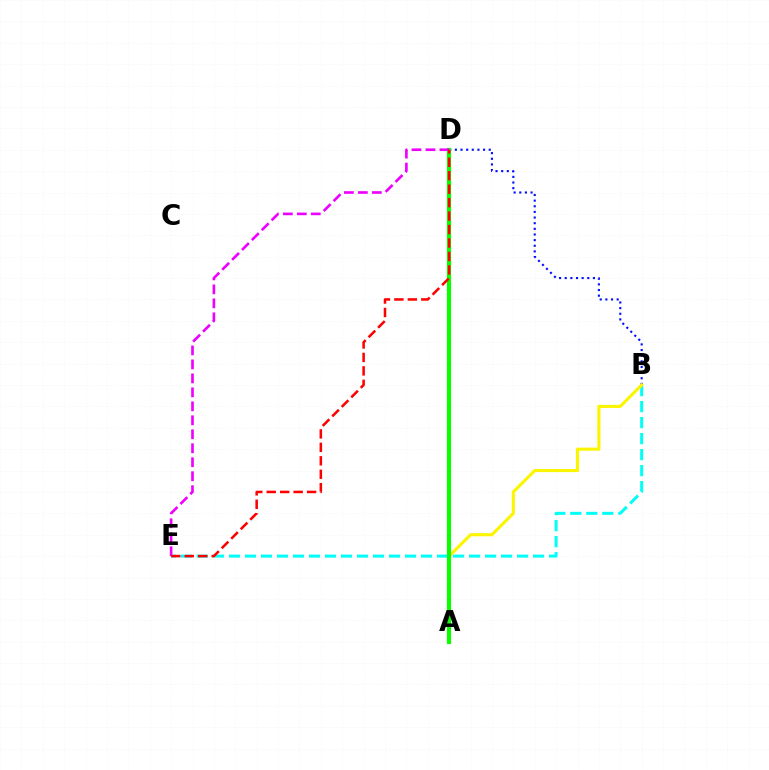{('B', 'D'): [{'color': '#0010ff', 'line_style': 'dotted', 'thickness': 1.53}], ('B', 'E'): [{'color': '#00fff6', 'line_style': 'dashed', 'thickness': 2.17}], ('A', 'B'): [{'color': '#fcf500', 'line_style': 'solid', 'thickness': 2.24}], ('A', 'D'): [{'color': '#08ff00', 'line_style': 'solid', 'thickness': 2.98}], ('D', 'E'): [{'color': '#ee00ff', 'line_style': 'dashed', 'thickness': 1.9}, {'color': '#ff0000', 'line_style': 'dashed', 'thickness': 1.83}]}